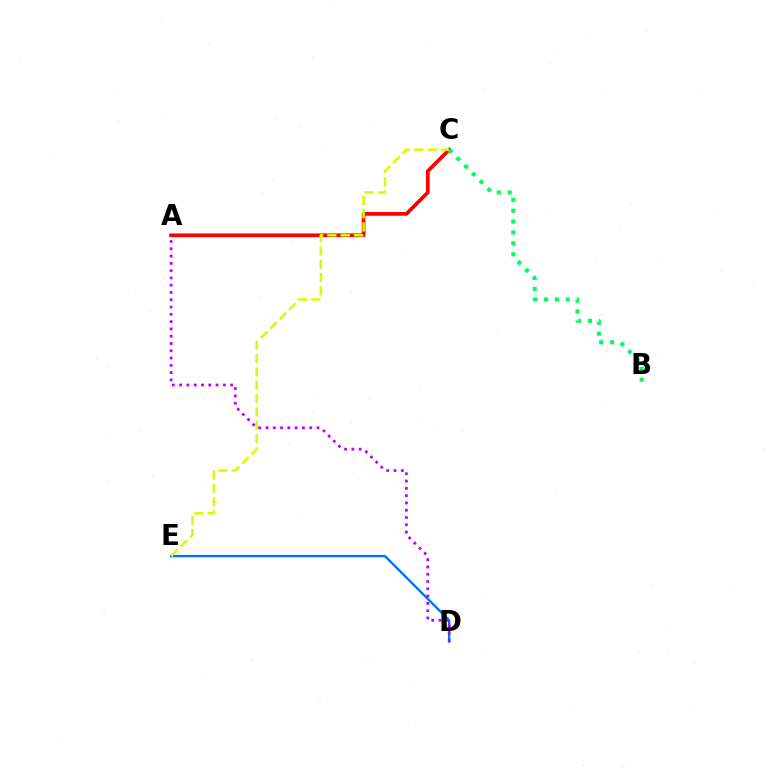{('A', 'C'): [{'color': '#ff0000', 'line_style': 'solid', 'thickness': 2.67}], ('D', 'E'): [{'color': '#0074ff', 'line_style': 'solid', 'thickness': 1.68}], ('C', 'E'): [{'color': '#d1ff00', 'line_style': 'dashed', 'thickness': 1.81}], ('A', 'D'): [{'color': '#b900ff', 'line_style': 'dotted', 'thickness': 1.98}], ('B', 'C'): [{'color': '#00ff5c', 'line_style': 'dotted', 'thickness': 2.96}]}